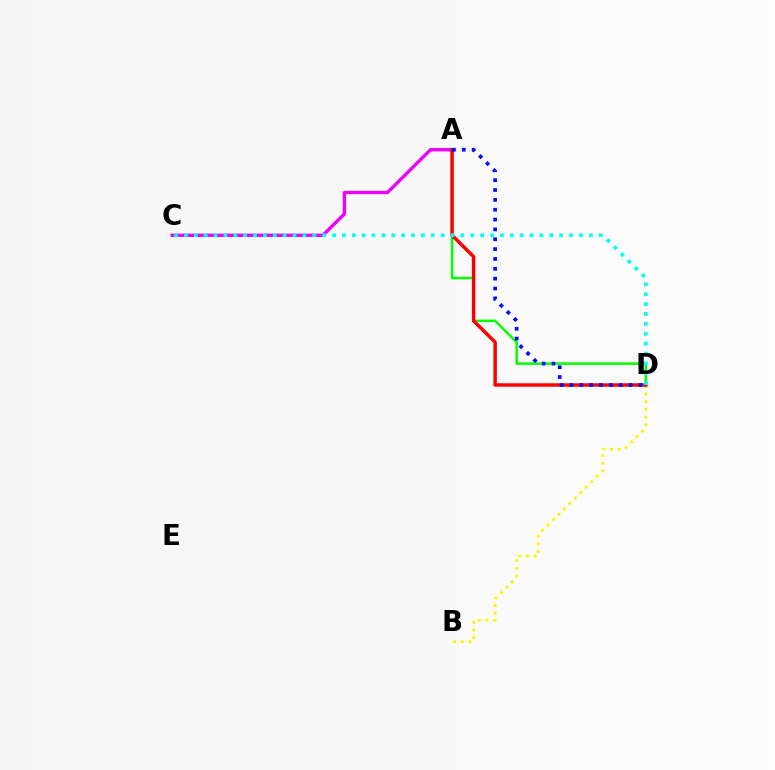{('B', 'D'): [{'color': '#fcf500', 'line_style': 'dotted', 'thickness': 2.08}], ('A', 'D'): [{'color': '#08ff00', 'line_style': 'solid', 'thickness': 1.82}, {'color': '#ff0000', 'line_style': 'solid', 'thickness': 2.48}, {'color': '#0010ff', 'line_style': 'dotted', 'thickness': 2.68}], ('A', 'C'): [{'color': '#ee00ff', 'line_style': 'solid', 'thickness': 2.42}], ('C', 'D'): [{'color': '#00fff6', 'line_style': 'dotted', 'thickness': 2.68}]}